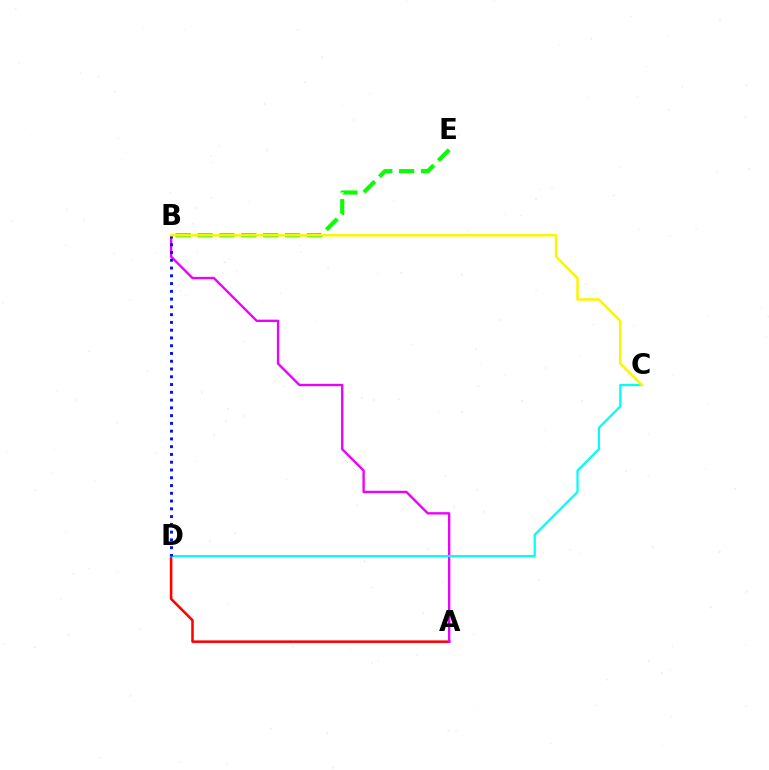{('A', 'D'): [{'color': '#ff0000', 'line_style': 'solid', 'thickness': 1.84}], ('A', 'B'): [{'color': '#ee00ff', 'line_style': 'solid', 'thickness': 1.7}], ('C', 'D'): [{'color': '#00fff6', 'line_style': 'solid', 'thickness': 1.61}], ('B', 'D'): [{'color': '#0010ff', 'line_style': 'dotted', 'thickness': 2.11}], ('B', 'E'): [{'color': '#08ff00', 'line_style': 'dashed', 'thickness': 2.97}], ('B', 'C'): [{'color': '#fcf500', 'line_style': 'solid', 'thickness': 1.8}]}